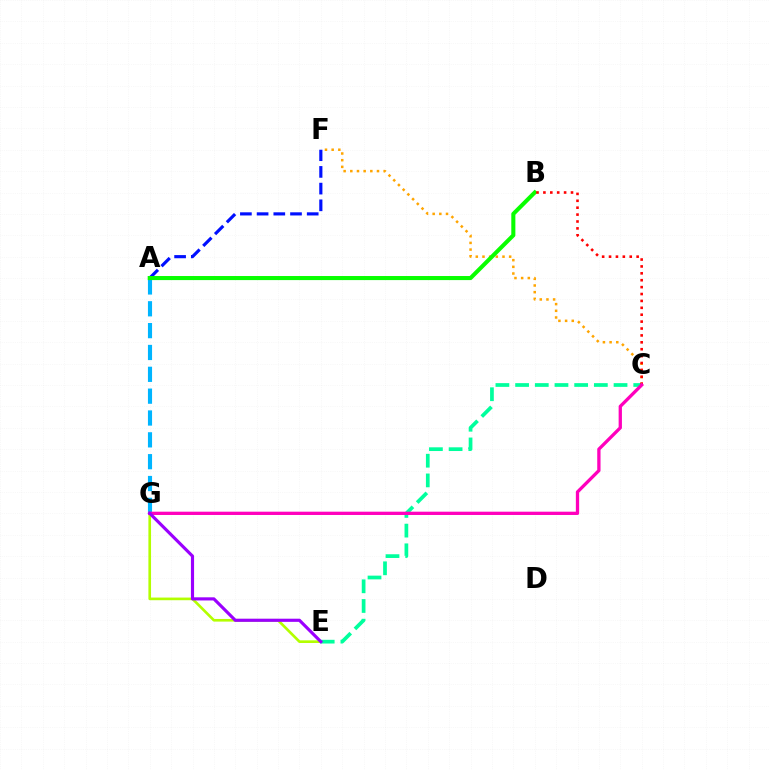{('C', 'F'): [{'color': '#ffa500', 'line_style': 'dotted', 'thickness': 1.81}], ('A', 'F'): [{'color': '#0010ff', 'line_style': 'dashed', 'thickness': 2.27}], ('A', 'G'): [{'color': '#00b5ff', 'line_style': 'dashed', 'thickness': 2.97}], ('E', 'G'): [{'color': '#b3ff00', 'line_style': 'solid', 'thickness': 1.91}, {'color': '#9b00ff', 'line_style': 'solid', 'thickness': 2.27}], ('A', 'B'): [{'color': '#08ff00', 'line_style': 'solid', 'thickness': 2.93}], ('C', 'E'): [{'color': '#00ff9d', 'line_style': 'dashed', 'thickness': 2.67}], ('B', 'C'): [{'color': '#ff0000', 'line_style': 'dotted', 'thickness': 1.87}], ('C', 'G'): [{'color': '#ff00bd', 'line_style': 'solid', 'thickness': 2.37}]}